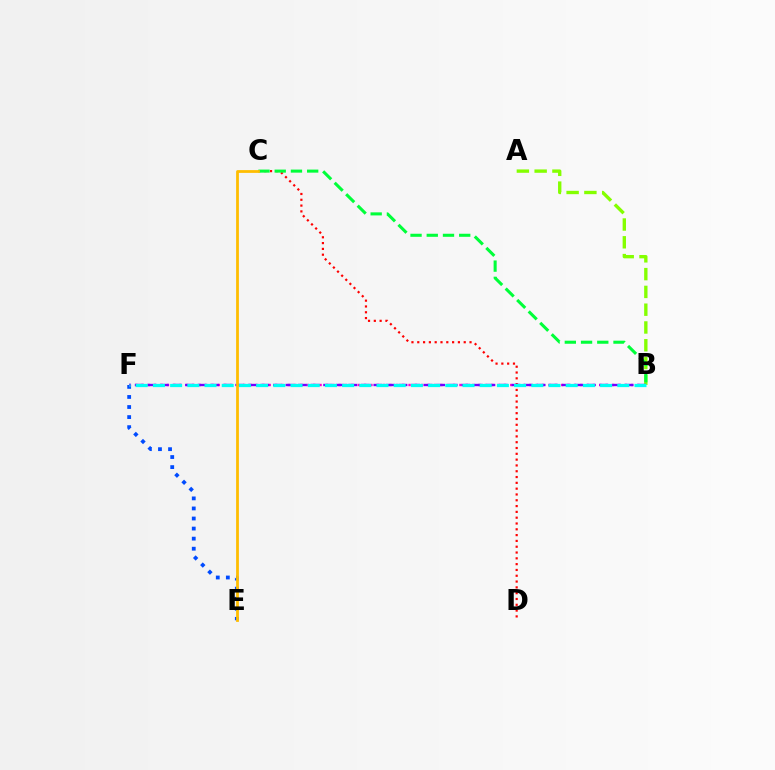{('B', 'F'): [{'color': '#ff00cf', 'line_style': 'dotted', 'thickness': 1.73}, {'color': '#7200ff', 'line_style': 'dashed', 'thickness': 1.71}, {'color': '#00fff6', 'line_style': 'dashed', 'thickness': 2.34}], ('C', 'D'): [{'color': '#ff0000', 'line_style': 'dotted', 'thickness': 1.58}], ('A', 'B'): [{'color': '#84ff00', 'line_style': 'dashed', 'thickness': 2.42}], ('E', 'F'): [{'color': '#004bff', 'line_style': 'dotted', 'thickness': 2.73}], ('B', 'C'): [{'color': '#00ff39', 'line_style': 'dashed', 'thickness': 2.2}], ('C', 'E'): [{'color': '#ffbd00', 'line_style': 'solid', 'thickness': 2.0}]}